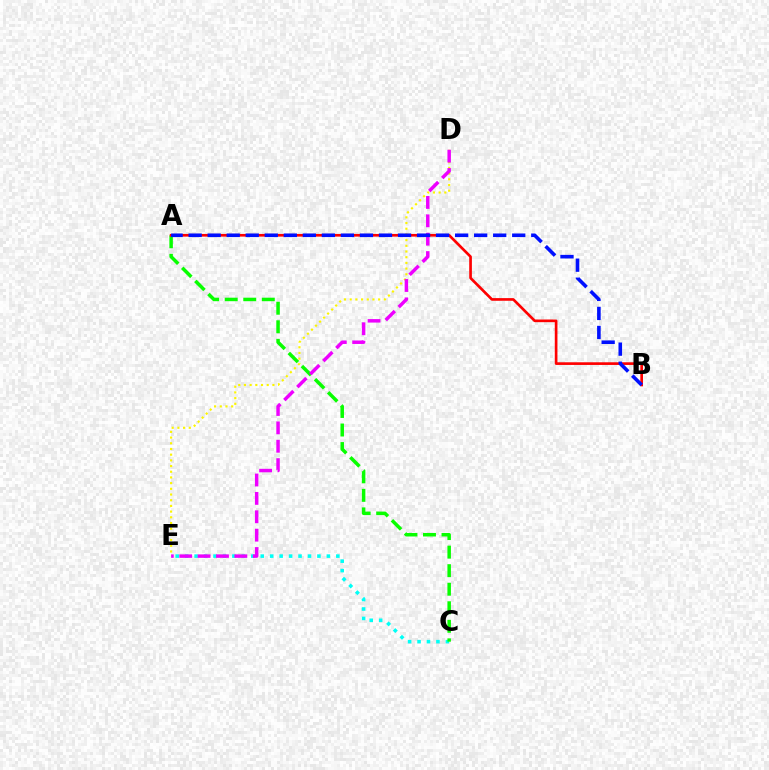{('D', 'E'): [{'color': '#fcf500', 'line_style': 'dotted', 'thickness': 1.55}, {'color': '#ee00ff', 'line_style': 'dashed', 'thickness': 2.5}], ('C', 'E'): [{'color': '#00fff6', 'line_style': 'dotted', 'thickness': 2.57}], ('A', 'C'): [{'color': '#08ff00', 'line_style': 'dashed', 'thickness': 2.52}], ('A', 'B'): [{'color': '#ff0000', 'line_style': 'solid', 'thickness': 1.92}, {'color': '#0010ff', 'line_style': 'dashed', 'thickness': 2.59}]}